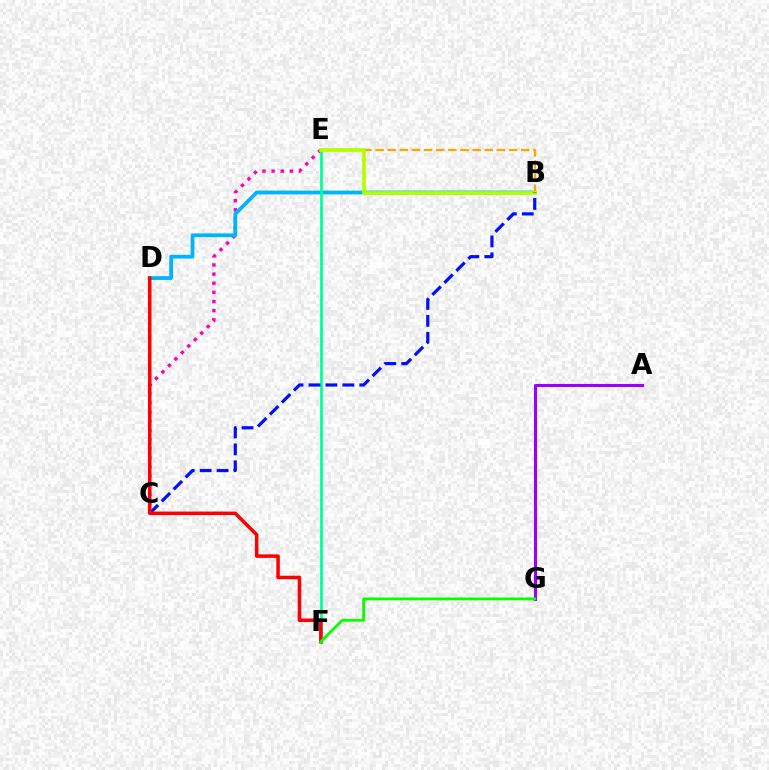{('C', 'E'): [{'color': '#ff00bd', 'line_style': 'dotted', 'thickness': 2.48}], ('B', 'D'): [{'color': '#00b5ff', 'line_style': 'solid', 'thickness': 2.71}], ('A', 'G'): [{'color': '#9b00ff', 'line_style': 'solid', 'thickness': 2.22}], ('B', 'E'): [{'color': '#ffa500', 'line_style': 'dashed', 'thickness': 1.65}, {'color': '#b3ff00', 'line_style': 'solid', 'thickness': 2.66}], ('E', 'F'): [{'color': '#00ff9d', 'line_style': 'solid', 'thickness': 1.98}], ('B', 'C'): [{'color': '#0010ff', 'line_style': 'dashed', 'thickness': 2.3}], ('D', 'F'): [{'color': '#ff0000', 'line_style': 'solid', 'thickness': 2.54}], ('F', 'G'): [{'color': '#08ff00', 'line_style': 'solid', 'thickness': 2.02}]}